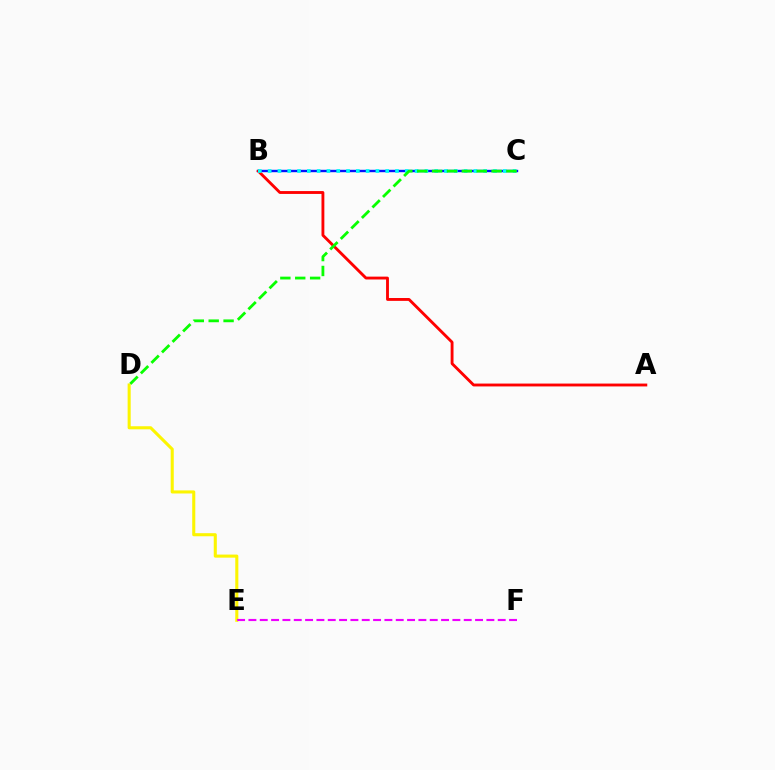{('B', 'C'): [{'color': '#0010ff', 'line_style': 'solid', 'thickness': 1.73}, {'color': '#00fff6', 'line_style': 'dotted', 'thickness': 2.66}], ('A', 'B'): [{'color': '#ff0000', 'line_style': 'solid', 'thickness': 2.06}], ('D', 'E'): [{'color': '#fcf500', 'line_style': 'solid', 'thickness': 2.21}], ('E', 'F'): [{'color': '#ee00ff', 'line_style': 'dashed', 'thickness': 1.54}], ('C', 'D'): [{'color': '#08ff00', 'line_style': 'dashed', 'thickness': 2.02}]}